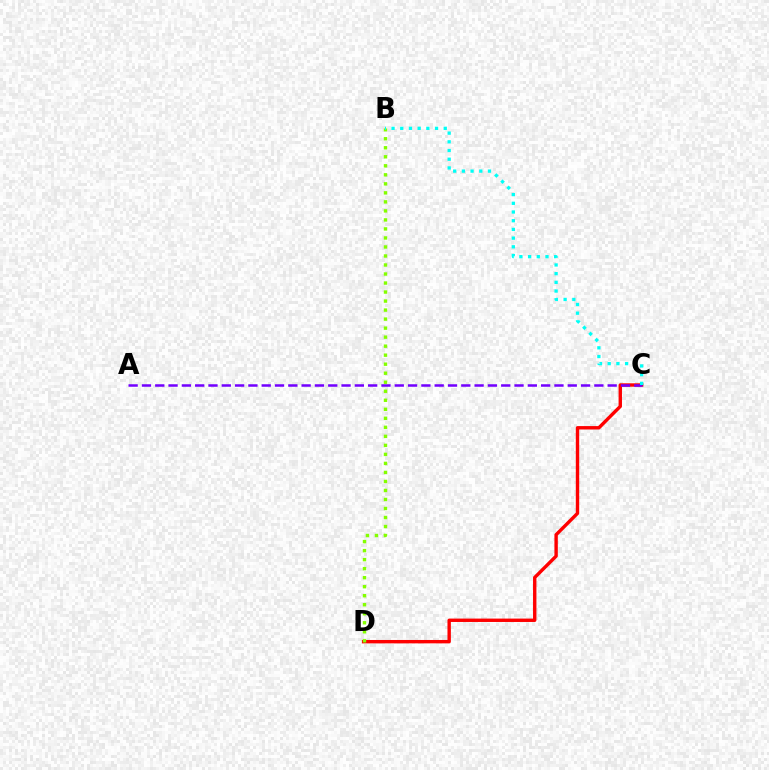{('C', 'D'): [{'color': '#ff0000', 'line_style': 'solid', 'thickness': 2.44}], ('A', 'C'): [{'color': '#7200ff', 'line_style': 'dashed', 'thickness': 1.81}], ('B', 'D'): [{'color': '#84ff00', 'line_style': 'dotted', 'thickness': 2.45}], ('B', 'C'): [{'color': '#00fff6', 'line_style': 'dotted', 'thickness': 2.36}]}